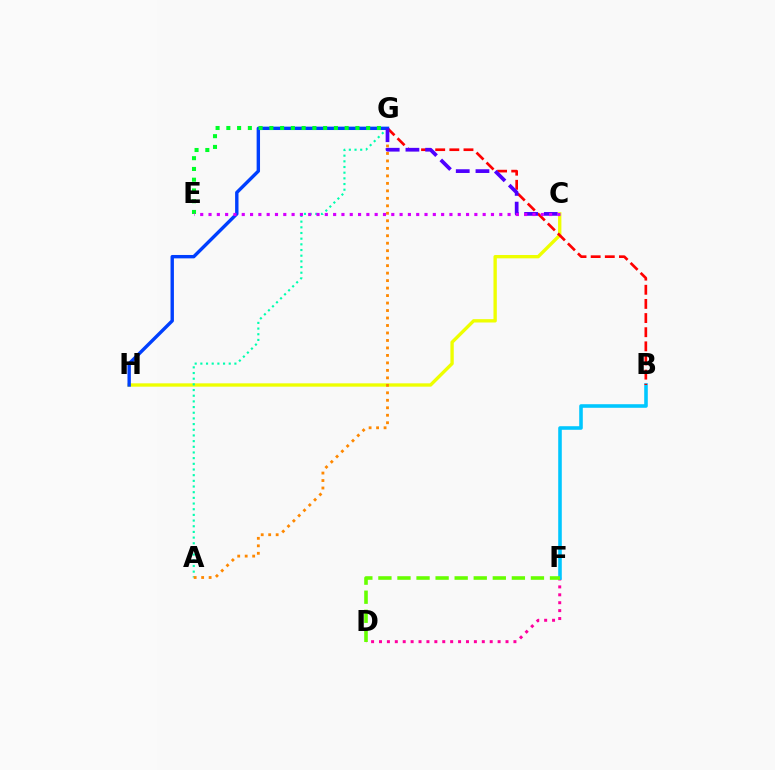{('C', 'H'): [{'color': '#eeff00', 'line_style': 'solid', 'thickness': 2.41}], ('D', 'F'): [{'color': '#ff00a0', 'line_style': 'dotted', 'thickness': 2.15}, {'color': '#66ff00', 'line_style': 'dashed', 'thickness': 2.59}], ('A', 'G'): [{'color': '#00ffaf', 'line_style': 'dotted', 'thickness': 1.54}, {'color': '#ff8800', 'line_style': 'dotted', 'thickness': 2.03}], ('B', 'F'): [{'color': '#00c7ff', 'line_style': 'solid', 'thickness': 2.58}], ('B', 'G'): [{'color': '#ff0000', 'line_style': 'dashed', 'thickness': 1.92}], ('G', 'H'): [{'color': '#003fff', 'line_style': 'solid', 'thickness': 2.44}], ('E', 'G'): [{'color': '#00ff27', 'line_style': 'dotted', 'thickness': 2.92}], ('C', 'G'): [{'color': '#4f00ff', 'line_style': 'dashed', 'thickness': 2.68}], ('C', 'E'): [{'color': '#d600ff', 'line_style': 'dotted', 'thickness': 2.26}]}